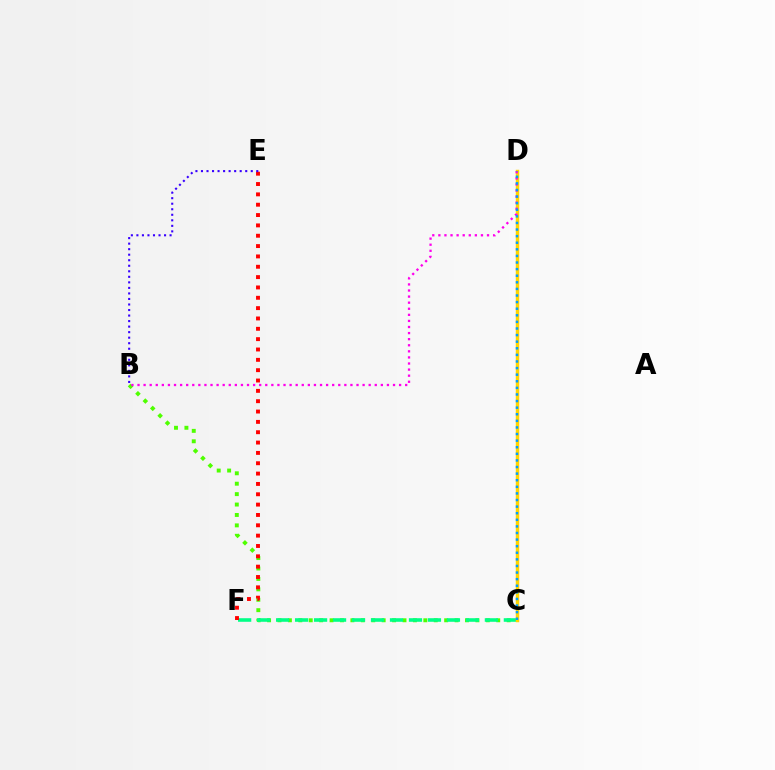{('B', 'C'): [{'color': '#4fff00', 'line_style': 'dotted', 'thickness': 2.83}], ('C', 'F'): [{'color': '#00ff86', 'line_style': 'dashed', 'thickness': 2.58}], ('C', 'D'): [{'color': '#ffd500', 'line_style': 'solid', 'thickness': 2.49}, {'color': '#009eff', 'line_style': 'dotted', 'thickness': 1.79}], ('E', 'F'): [{'color': '#ff0000', 'line_style': 'dotted', 'thickness': 2.81}], ('B', 'D'): [{'color': '#ff00ed', 'line_style': 'dotted', 'thickness': 1.65}], ('B', 'E'): [{'color': '#3700ff', 'line_style': 'dotted', 'thickness': 1.5}]}